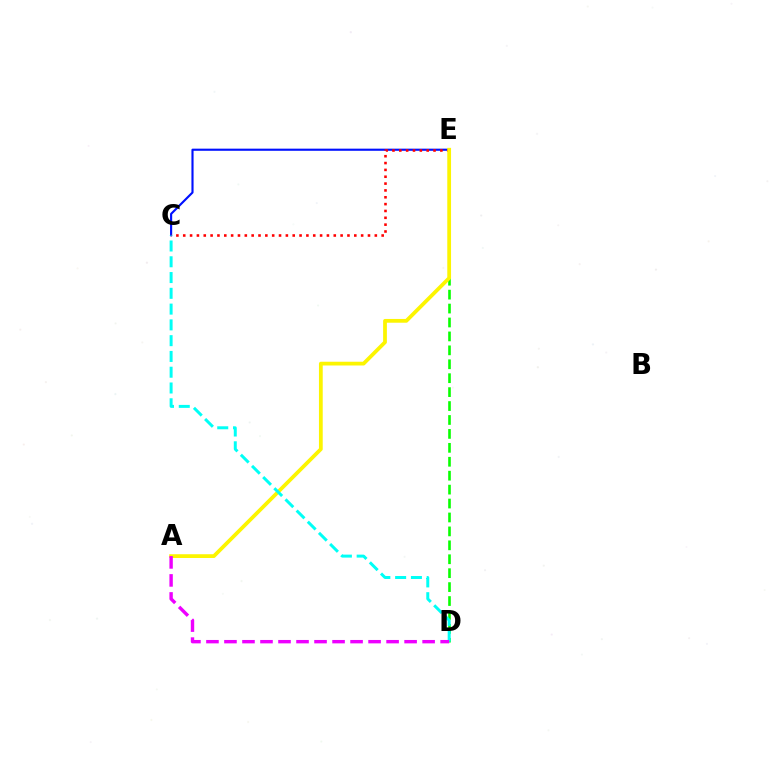{('C', 'E'): [{'color': '#0010ff', 'line_style': 'solid', 'thickness': 1.54}, {'color': '#ff0000', 'line_style': 'dotted', 'thickness': 1.86}], ('D', 'E'): [{'color': '#08ff00', 'line_style': 'dashed', 'thickness': 1.89}], ('A', 'E'): [{'color': '#fcf500', 'line_style': 'solid', 'thickness': 2.71}], ('C', 'D'): [{'color': '#00fff6', 'line_style': 'dashed', 'thickness': 2.14}], ('A', 'D'): [{'color': '#ee00ff', 'line_style': 'dashed', 'thickness': 2.45}]}